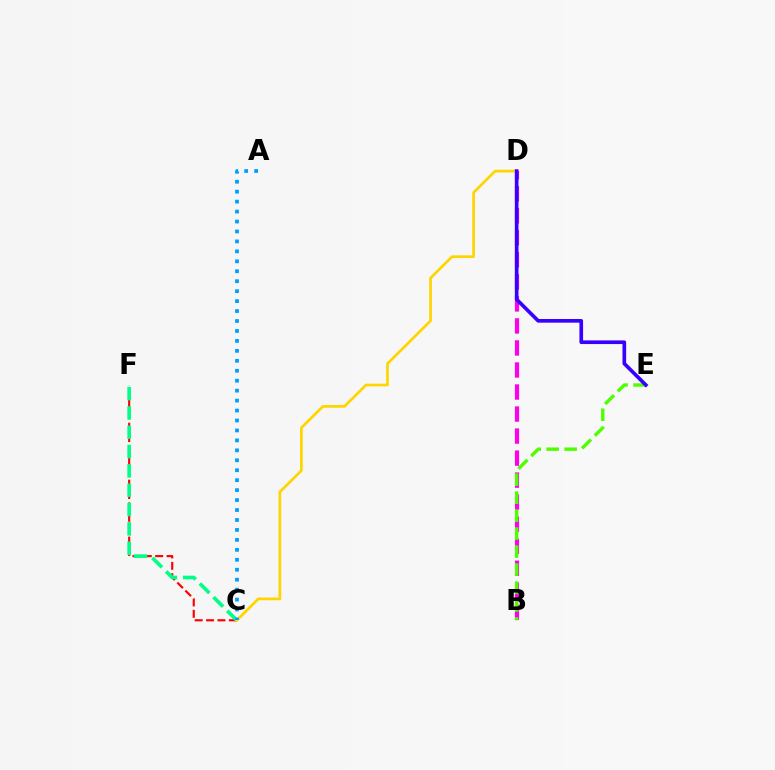{('C', 'F'): [{'color': '#ff0000', 'line_style': 'dashed', 'thickness': 1.55}, {'color': '#00ff86', 'line_style': 'dashed', 'thickness': 2.63}], ('B', 'D'): [{'color': '#ff00ed', 'line_style': 'dashed', 'thickness': 2.99}], ('C', 'D'): [{'color': '#ffd500', 'line_style': 'solid', 'thickness': 1.95}], ('B', 'E'): [{'color': '#4fff00', 'line_style': 'dashed', 'thickness': 2.44}], ('A', 'C'): [{'color': '#009eff', 'line_style': 'dotted', 'thickness': 2.7}], ('D', 'E'): [{'color': '#3700ff', 'line_style': 'solid', 'thickness': 2.64}]}